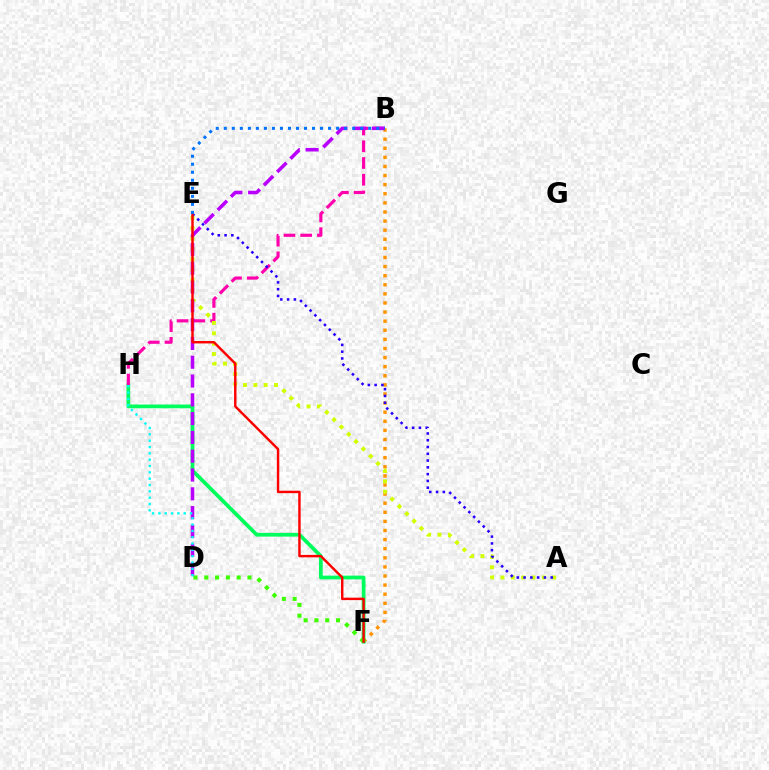{('B', 'F'): [{'color': '#ff9400', 'line_style': 'dotted', 'thickness': 2.47}], ('F', 'H'): [{'color': '#00ff5c', 'line_style': 'solid', 'thickness': 2.7}], ('B', 'H'): [{'color': '#ff00ac', 'line_style': 'dashed', 'thickness': 2.27}], ('A', 'E'): [{'color': '#d1ff00', 'line_style': 'dotted', 'thickness': 2.81}, {'color': '#2500ff', 'line_style': 'dotted', 'thickness': 1.84}], ('D', 'F'): [{'color': '#3dff00', 'line_style': 'dotted', 'thickness': 2.93}], ('B', 'D'): [{'color': '#b900ff', 'line_style': 'dashed', 'thickness': 2.55}], ('E', 'F'): [{'color': '#ff0000', 'line_style': 'solid', 'thickness': 1.75}], ('B', 'E'): [{'color': '#0074ff', 'line_style': 'dotted', 'thickness': 2.18}], ('D', 'H'): [{'color': '#00fff6', 'line_style': 'dotted', 'thickness': 1.72}]}